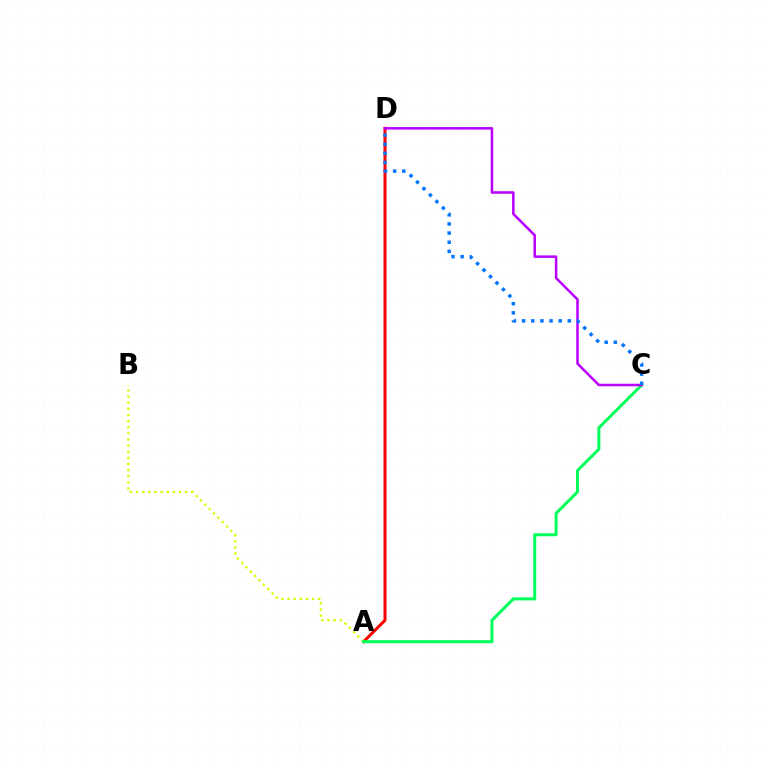{('A', 'D'): [{'color': '#ff0000', 'line_style': 'solid', 'thickness': 2.18}], ('A', 'B'): [{'color': '#d1ff00', 'line_style': 'dotted', 'thickness': 1.66}], ('A', 'C'): [{'color': '#00ff5c', 'line_style': 'solid', 'thickness': 2.18}], ('C', 'D'): [{'color': '#b900ff', 'line_style': 'solid', 'thickness': 1.81}, {'color': '#0074ff', 'line_style': 'dotted', 'thickness': 2.48}]}